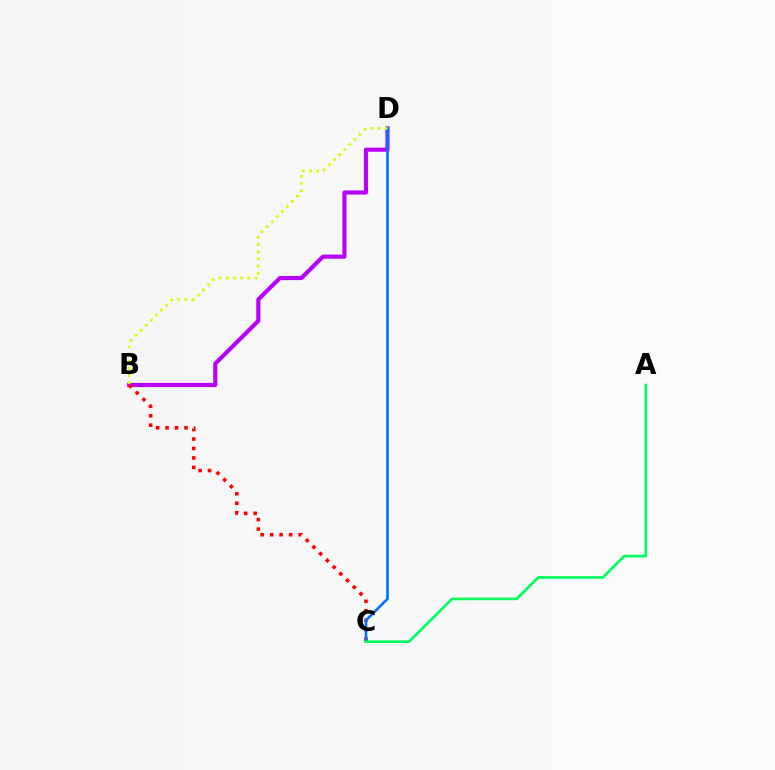{('B', 'D'): [{'color': '#b900ff', 'line_style': 'solid', 'thickness': 2.96}, {'color': '#d1ff00', 'line_style': 'dotted', 'thickness': 1.95}], ('B', 'C'): [{'color': '#ff0000', 'line_style': 'dotted', 'thickness': 2.57}], ('C', 'D'): [{'color': '#0074ff', 'line_style': 'solid', 'thickness': 1.92}], ('A', 'C'): [{'color': '#00ff5c', 'line_style': 'solid', 'thickness': 1.91}]}